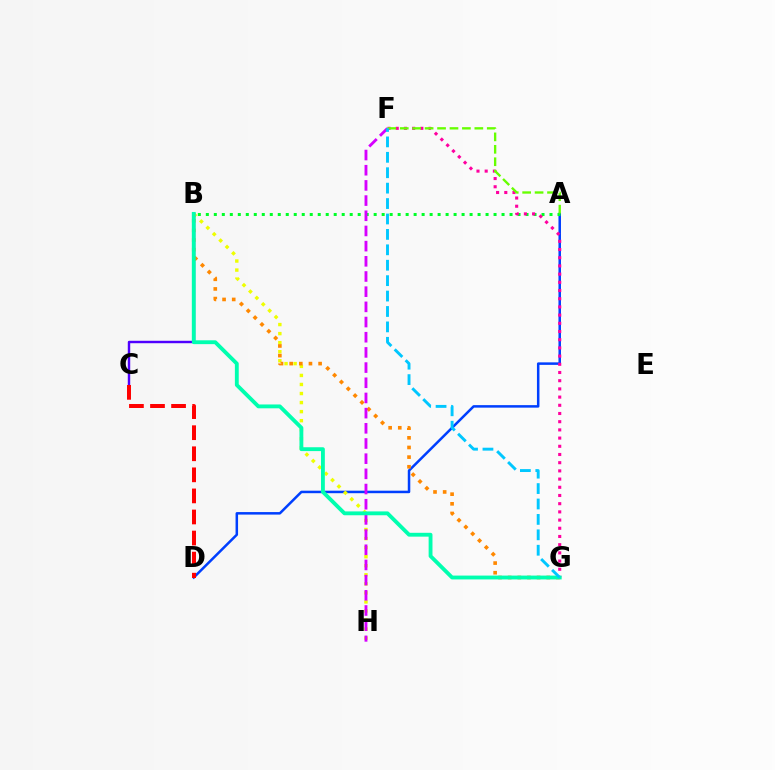{('A', 'D'): [{'color': '#003fff', 'line_style': 'solid', 'thickness': 1.81}], ('B', 'H'): [{'color': '#eeff00', 'line_style': 'dotted', 'thickness': 2.46}], ('B', 'C'): [{'color': '#4f00ff', 'line_style': 'solid', 'thickness': 1.75}], ('B', 'G'): [{'color': '#ff8800', 'line_style': 'dotted', 'thickness': 2.62}, {'color': '#00ffaf', 'line_style': 'solid', 'thickness': 2.77}], ('A', 'B'): [{'color': '#00ff27', 'line_style': 'dotted', 'thickness': 2.17}], ('F', 'G'): [{'color': '#ff00a0', 'line_style': 'dotted', 'thickness': 2.23}, {'color': '#00c7ff', 'line_style': 'dashed', 'thickness': 2.09}], ('F', 'H'): [{'color': '#d600ff', 'line_style': 'dashed', 'thickness': 2.06}], ('A', 'F'): [{'color': '#66ff00', 'line_style': 'dashed', 'thickness': 1.69}], ('C', 'D'): [{'color': '#ff0000', 'line_style': 'dashed', 'thickness': 2.86}]}